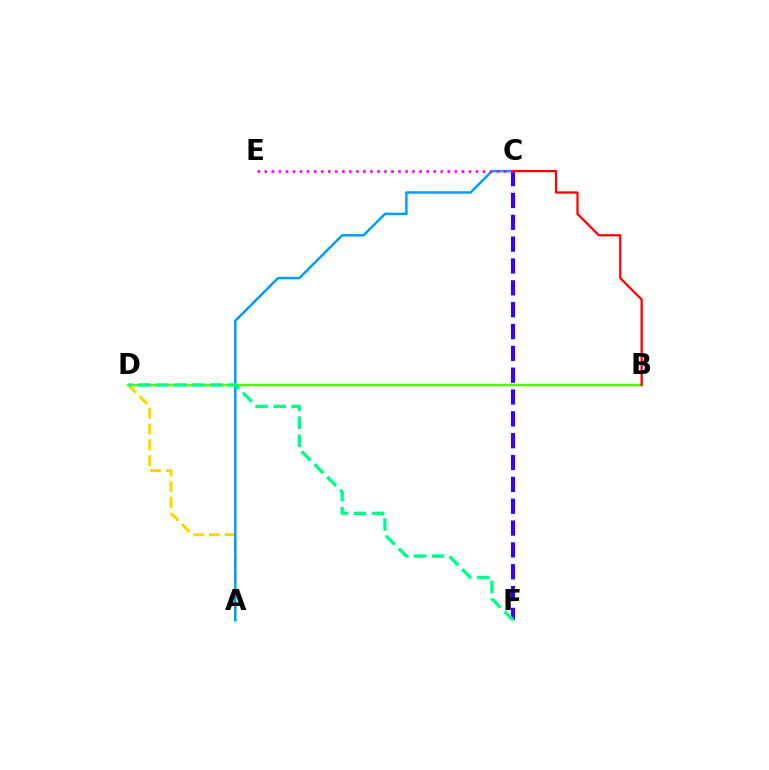{('B', 'D'): [{'color': '#4fff00', 'line_style': 'solid', 'thickness': 1.72}], ('A', 'D'): [{'color': '#ffd500', 'line_style': 'dashed', 'thickness': 2.15}], ('A', 'C'): [{'color': '#009eff', 'line_style': 'solid', 'thickness': 1.79}], ('C', 'F'): [{'color': '#3700ff', 'line_style': 'dashed', 'thickness': 2.97}], ('D', 'F'): [{'color': '#00ff86', 'line_style': 'dashed', 'thickness': 2.45}], ('C', 'E'): [{'color': '#ff00ed', 'line_style': 'dotted', 'thickness': 1.91}], ('B', 'C'): [{'color': '#ff0000', 'line_style': 'solid', 'thickness': 1.62}]}